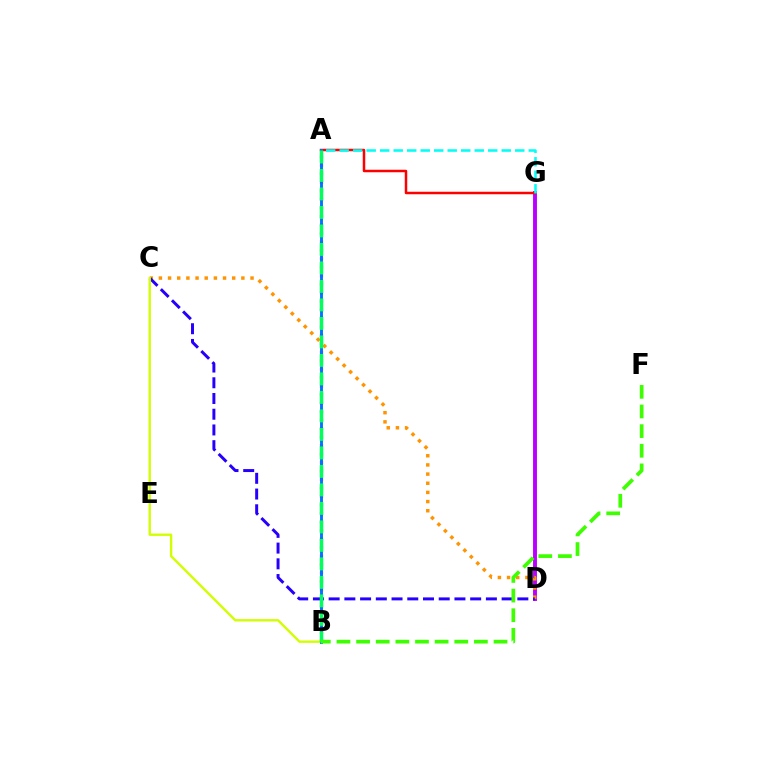{('D', 'G'): [{'color': '#b900ff', 'line_style': 'solid', 'thickness': 2.81}], ('A', 'B'): [{'color': '#ff00ac', 'line_style': 'dotted', 'thickness': 2.31}, {'color': '#0074ff', 'line_style': 'solid', 'thickness': 2.08}, {'color': '#00ff5c', 'line_style': 'dashed', 'thickness': 2.51}], ('C', 'D'): [{'color': '#ff9400', 'line_style': 'dotted', 'thickness': 2.49}, {'color': '#2500ff', 'line_style': 'dashed', 'thickness': 2.14}], ('A', 'G'): [{'color': '#ff0000', 'line_style': 'solid', 'thickness': 1.79}, {'color': '#00fff6', 'line_style': 'dashed', 'thickness': 1.83}], ('B', 'C'): [{'color': '#d1ff00', 'line_style': 'solid', 'thickness': 1.7}], ('B', 'F'): [{'color': '#3dff00', 'line_style': 'dashed', 'thickness': 2.67}]}